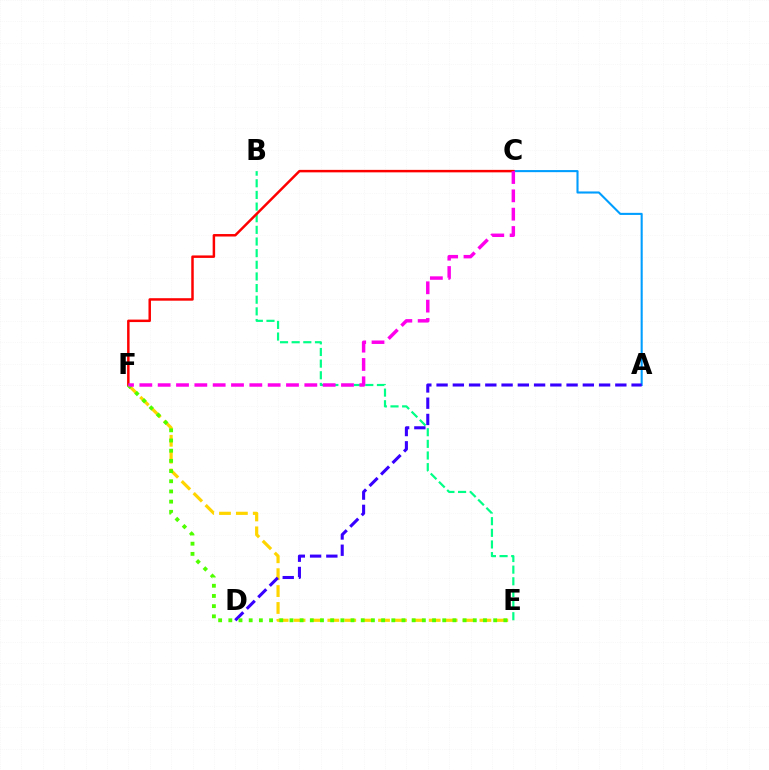{('B', 'E'): [{'color': '#00ff86', 'line_style': 'dashed', 'thickness': 1.58}], ('E', 'F'): [{'color': '#ffd500', 'line_style': 'dashed', 'thickness': 2.3}, {'color': '#4fff00', 'line_style': 'dotted', 'thickness': 2.77}], ('A', 'C'): [{'color': '#009eff', 'line_style': 'solid', 'thickness': 1.51}], ('C', 'F'): [{'color': '#ff0000', 'line_style': 'solid', 'thickness': 1.79}, {'color': '#ff00ed', 'line_style': 'dashed', 'thickness': 2.49}], ('A', 'D'): [{'color': '#3700ff', 'line_style': 'dashed', 'thickness': 2.21}]}